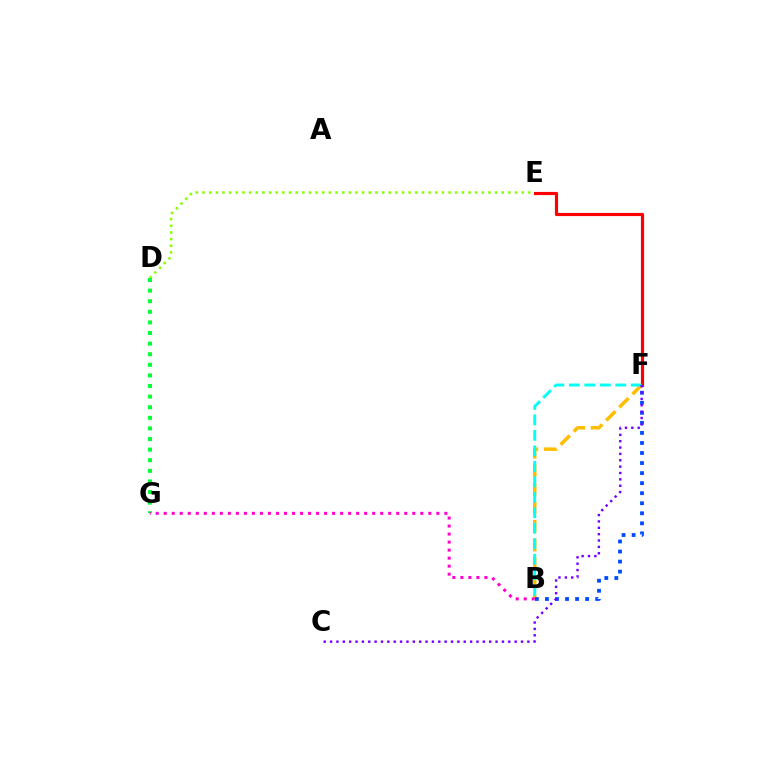{('B', 'F'): [{'color': '#ffbd00', 'line_style': 'dashed', 'thickness': 2.52}, {'color': '#004bff', 'line_style': 'dotted', 'thickness': 2.73}, {'color': '#00fff6', 'line_style': 'dashed', 'thickness': 2.1}], ('D', 'E'): [{'color': '#84ff00', 'line_style': 'dotted', 'thickness': 1.81}], ('D', 'G'): [{'color': '#00ff39', 'line_style': 'dotted', 'thickness': 2.88}], ('E', 'F'): [{'color': '#ff0000', 'line_style': 'solid', 'thickness': 2.28}], ('B', 'G'): [{'color': '#ff00cf', 'line_style': 'dotted', 'thickness': 2.18}], ('C', 'F'): [{'color': '#7200ff', 'line_style': 'dotted', 'thickness': 1.73}]}